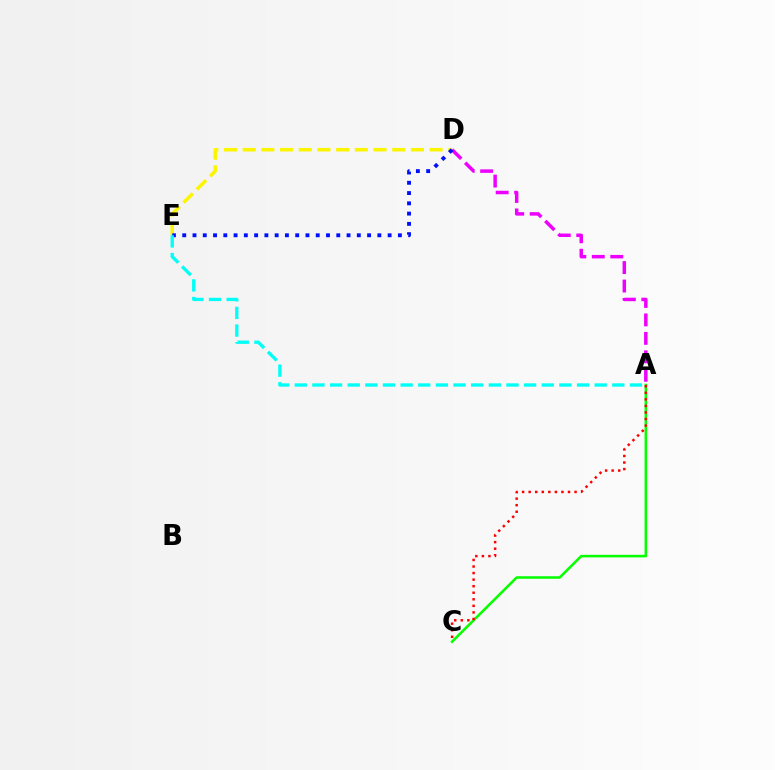{('D', 'E'): [{'color': '#fcf500', 'line_style': 'dashed', 'thickness': 2.54}, {'color': '#0010ff', 'line_style': 'dotted', 'thickness': 2.79}], ('A', 'D'): [{'color': '#ee00ff', 'line_style': 'dashed', 'thickness': 2.51}], ('A', 'C'): [{'color': '#08ff00', 'line_style': 'solid', 'thickness': 1.85}, {'color': '#ff0000', 'line_style': 'dotted', 'thickness': 1.78}], ('A', 'E'): [{'color': '#00fff6', 'line_style': 'dashed', 'thickness': 2.4}]}